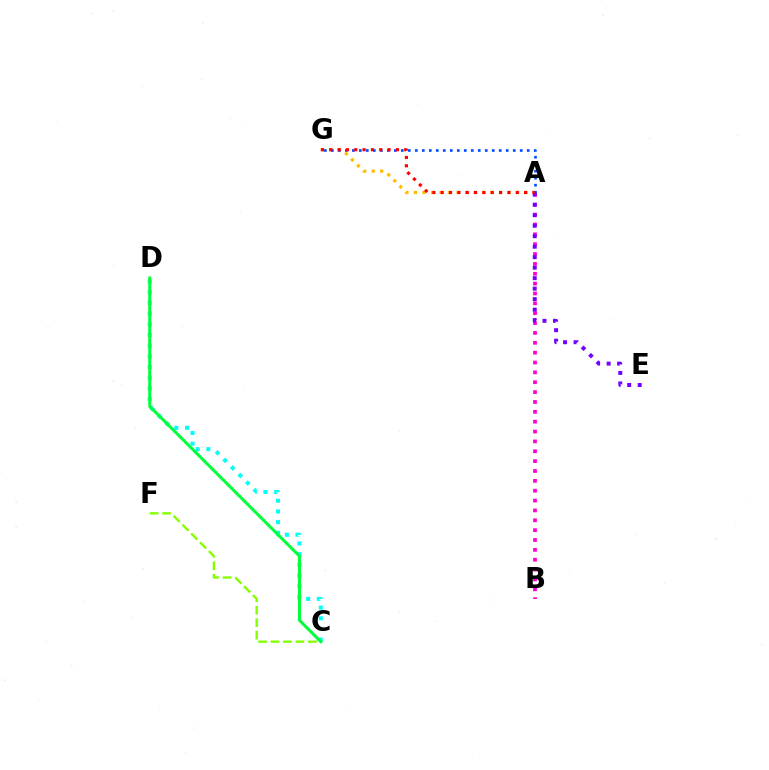{('A', 'G'): [{'color': '#ffbd00', 'line_style': 'dotted', 'thickness': 2.31}, {'color': '#004bff', 'line_style': 'dotted', 'thickness': 1.9}, {'color': '#ff0000', 'line_style': 'dotted', 'thickness': 2.26}], ('A', 'B'): [{'color': '#ff00cf', 'line_style': 'dotted', 'thickness': 2.68}], ('C', 'D'): [{'color': '#00fff6', 'line_style': 'dotted', 'thickness': 2.9}, {'color': '#00ff39', 'line_style': 'solid', 'thickness': 2.16}], ('A', 'E'): [{'color': '#7200ff', 'line_style': 'dotted', 'thickness': 2.85}], ('C', 'F'): [{'color': '#84ff00', 'line_style': 'dashed', 'thickness': 1.69}]}